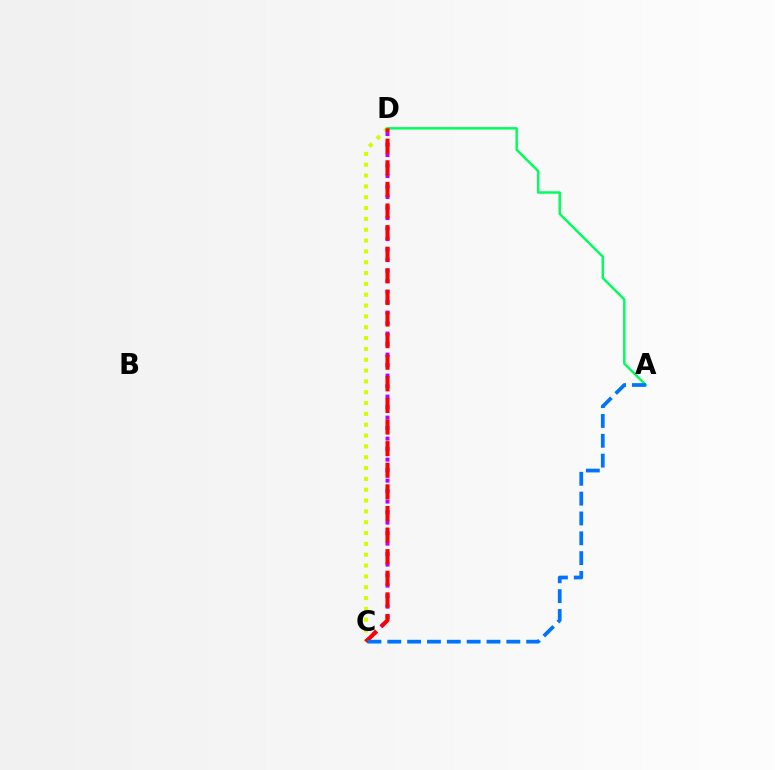{('C', 'D'): [{'color': '#d1ff00', 'line_style': 'dotted', 'thickness': 2.94}, {'color': '#b900ff', 'line_style': 'dotted', 'thickness': 2.85}, {'color': '#ff0000', 'line_style': 'dashed', 'thickness': 2.93}], ('A', 'D'): [{'color': '#00ff5c', 'line_style': 'solid', 'thickness': 1.78}], ('A', 'C'): [{'color': '#0074ff', 'line_style': 'dashed', 'thickness': 2.7}]}